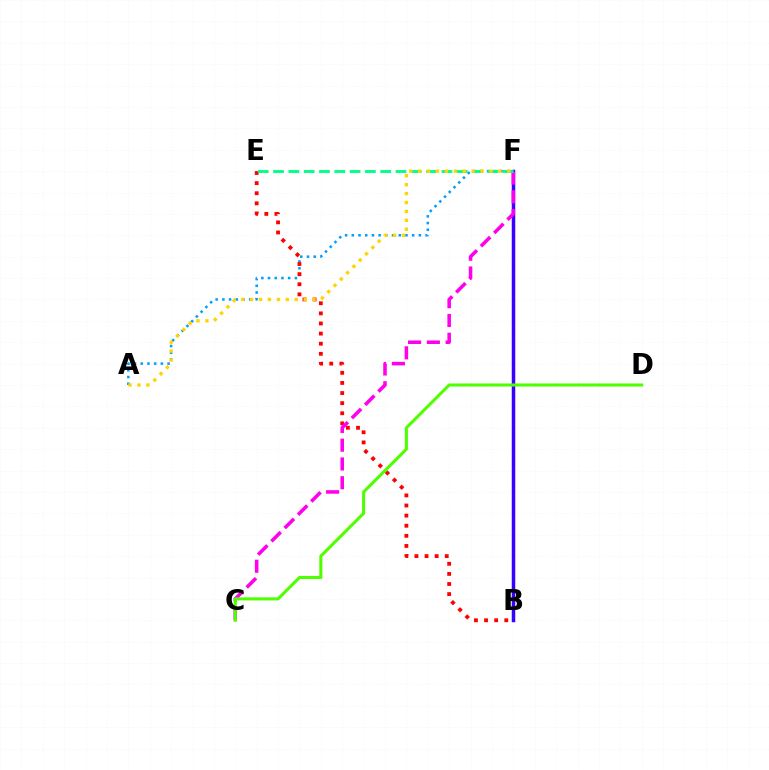{('A', 'F'): [{'color': '#009eff', 'line_style': 'dotted', 'thickness': 1.82}, {'color': '#ffd500', 'line_style': 'dotted', 'thickness': 2.42}], ('B', 'F'): [{'color': '#3700ff', 'line_style': 'solid', 'thickness': 2.52}], ('B', 'E'): [{'color': '#ff0000', 'line_style': 'dotted', 'thickness': 2.75}], ('C', 'F'): [{'color': '#ff00ed', 'line_style': 'dashed', 'thickness': 2.55}], ('C', 'D'): [{'color': '#4fff00', 'line_style': 'solid', 'thickness': 2.21}], ('E', 'F'): [{'color': '#00ff86', 'line_style': 'dashed', 'thickness': 2.08}]}